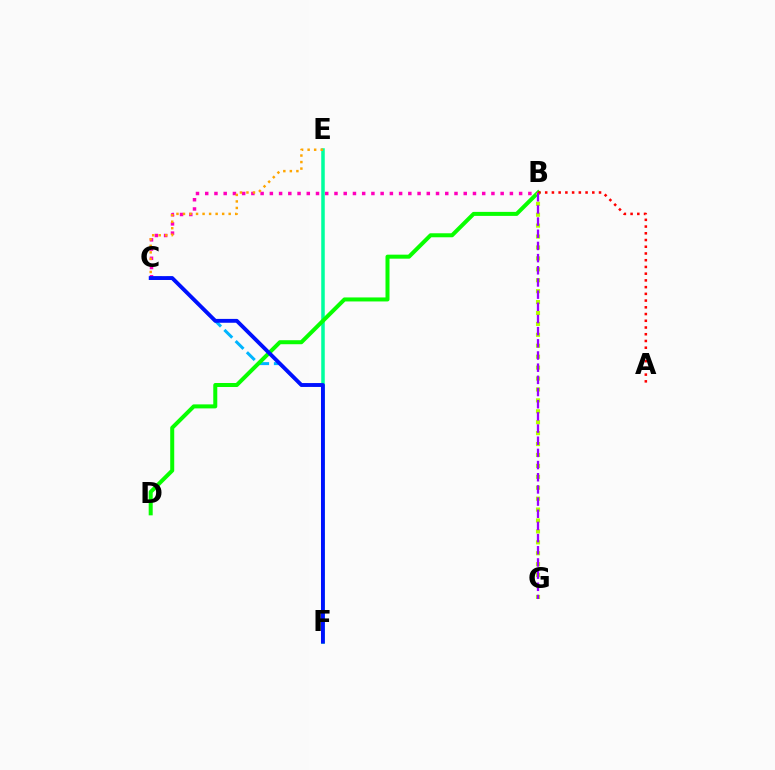{('C', 'F'): [{'color': '#00b5ff', 'line_style': 'dashed', 'thickness': 2.15}, {'color': '#0010ff', 'line_style': 'solid', 'thickness': 2.78}], ('E', 'F'): [{'color': '#00ff9d', 'line_style': 'solid', 'thickness': 2.54}], ('B', 'D'): [{'color': '#08ff00', 'line_style': 'solid', 'thickness': 2.89}], ('B', 'C'): [{'color': '#ff00bd', 'line_style': 'dotted', 'thickness': 2.51}], ('B', 'G'): [{'color': '#b3ff00', 'line_style': 'dotted', 'thickness': 2.97}, {'color': '#9b00ff', 'line_style': 'dashed', 'thickness': 1.65}], ('C', 'E'): [{'color': '#ffa500', 'line_style': 'dotted', 'thickness': 1.77}], ('A', 'B'): [{'color': '#ff0000', 'line_style': 'dotted', 'thickness': 1.83}]}